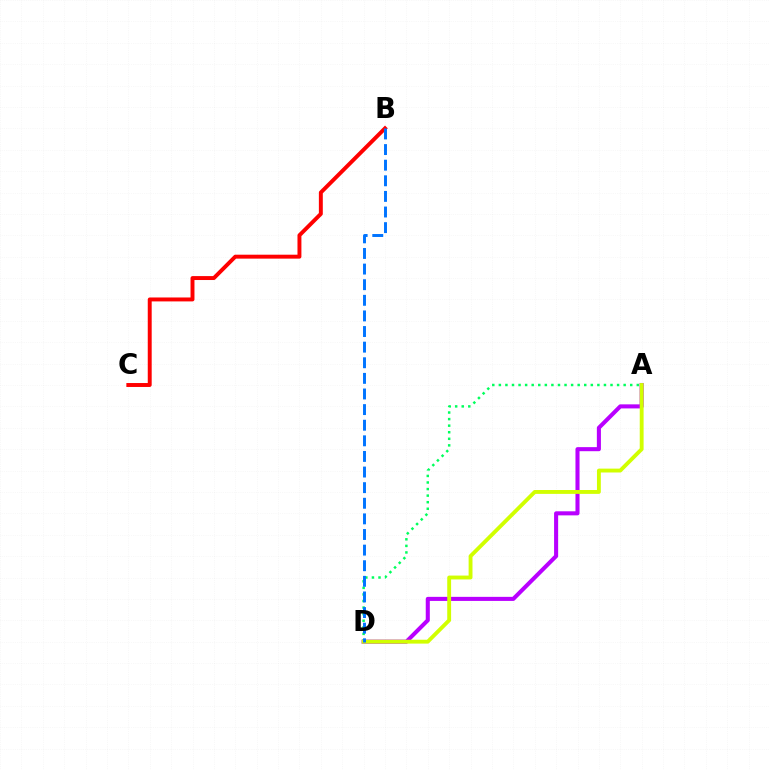{('A', 'D'): [{'color': '#b900ff', 'line_style': 'solid', 'thickness': 2.93}, {'color': '#00ff5c', 'line_style': 'dotted', 'thickness': 1.78}, {'color': '#d1ff00', 'line_style': 'solid', 'thickness': 2.78}], ('B', 'C'): [{'color': '#ff0000', 'line_style': 'solid', 'thickness': 2.83}], ('B', 'D'): [{'color': '#0074ff', 'line_style': 'dashed', 'thickness': 2.12}]}